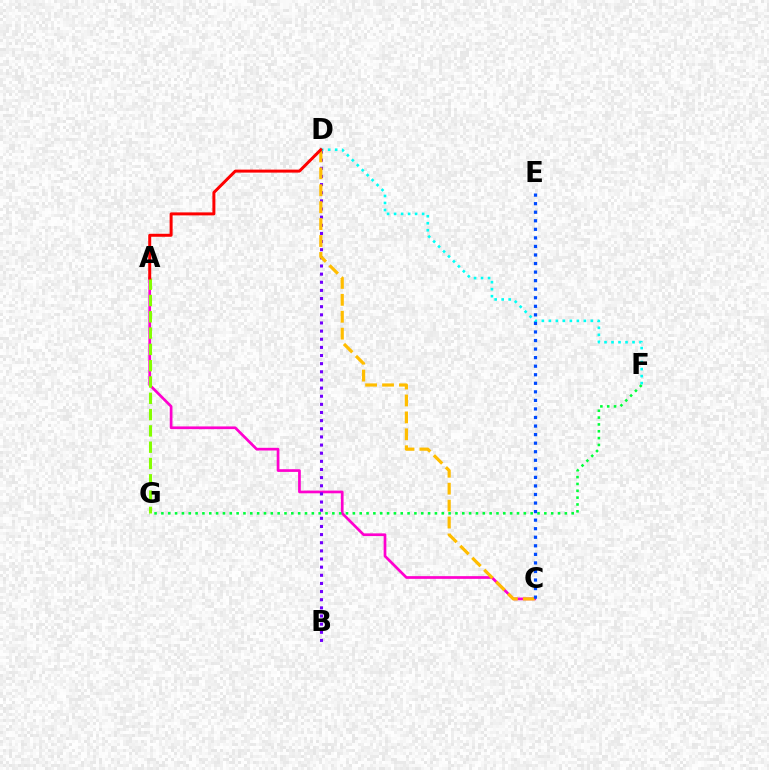{('A', 'C'): [{'color': '#ff00cf', 'line_style': 'solid', 'thickness': 1.95}], ('F', 'G'): [{'color': '#00ff39', 'line_style': 'dotted', 'thickness': 1.86}], ('B', 'D'): [{'color': '#7200ff', 'line_style': 'dotted', 'thickness': 2.21}], ('A', 'G'): [{'color': '#84ff00', 'line_style': 'dashed', 'thickness': 2.21}], ('C', 'D'): [{'color': '#ffbd00', 'line_style': 'dashed', 'thickness': 2.3}], ('D', 'F'): [{'color': '#00fff6', 'line_style': 'dotted', 'thickness': 1.9}], ('C', 'E'): [{'color': '#004bff', 'line_style': 'dotted', 'thickness': 2.32}], ('A', 'D'): [{'color': '#ff0000', 'line_style': 'solid', 'thickness': 2.15}]}